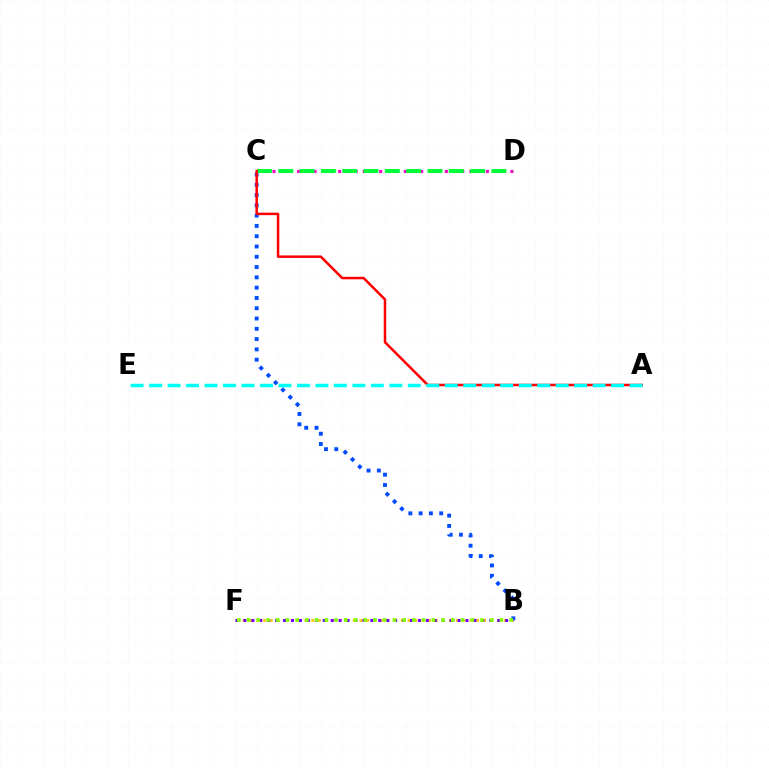{('B', 'C'): [{'color': '#004bff', 'line_style': 'dotted', 'thickness': 2.8}], ('C', 'D'): [{'color': '#ff00cf', 'line_style': 'dotted', 'thickness': 2.23}, {'color': '#00ff39', 'line_style': 'dashed', 'thickness': 2.9}], ('B', 'F'): [{'color': '#ffbd00', 'line_style': 'dotted', 'thickness': 1.87}, {'color': '#7200ff', 'line_style': 'dotted', 'thickness': 2.16}, {'color': '#84ff00', 'line_style': 'dotted', 'thickness': 2.64}], ('A', 'C'): [{'color': '#ff0000', 'line_style': 'solid', 'thickness': 1.81}], ('A', 'E'): [{'color': '#00fff6', 'line_style': 'dashed', 'thickness': 2.51}]}